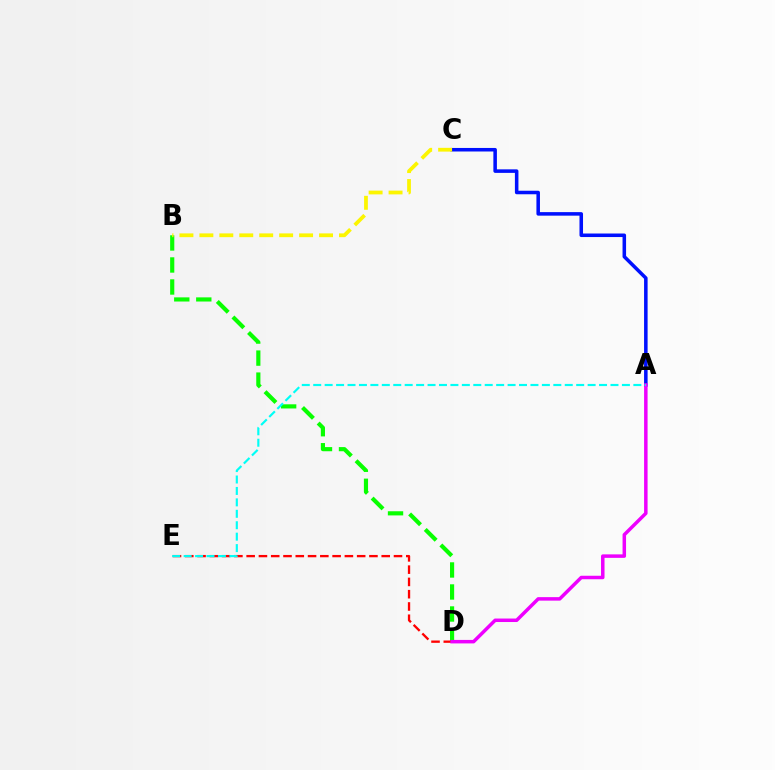{('A', 'C'): [{'color': '#0010ff', 'line_style': 'solid', 'thickness': 2.55}], ('B', 'D'): [{'color': '#08ff00', 'line_style': 'dashed', 'thickness': 2.99}], ('B', 'C'): [{'color': '#fcf500', 'line_style': 'dashed', 'thickness': 2.71}], ('D', 'E'): [{'color': '#ff0000', 'line_style': 'dashed', 'thickness': 1.67}], ('A', 'D'): [{'color': '#ee00ff', 'line_style': 'solid', 'thickness': 2.51}], ('A', 'E'): [{'color': '#00fff6', 'line_style': 'dashed', 'thickness': 1.55}]}